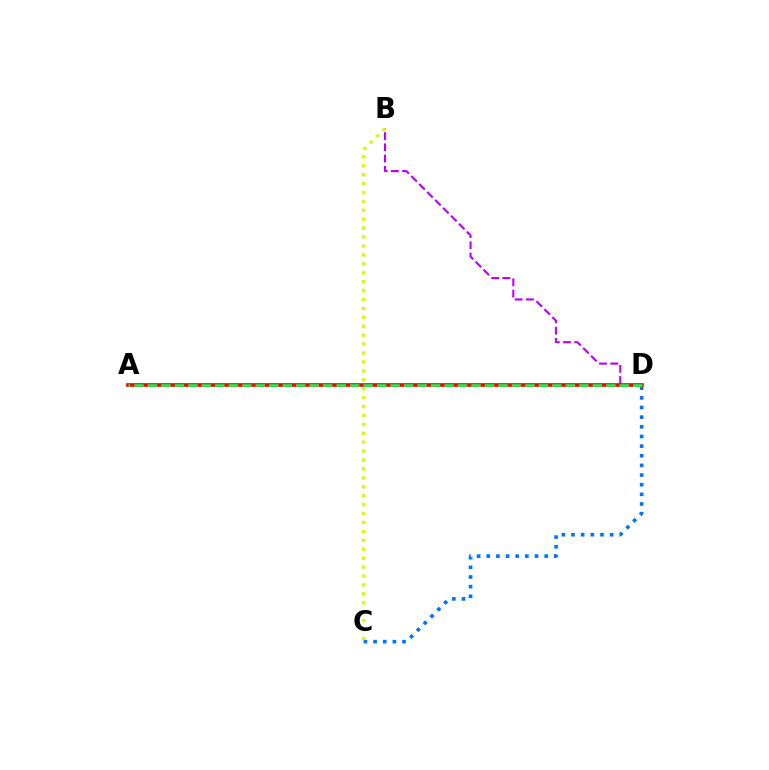{('B', 'D'): [{'color': '#b900ff', 'line_style': 'dashed', 'thickness': 1.52}], ('C', 'D'): [{'color': '#0074ff', 'line_style': 'dotted', 'thickness': 2.62}], ('A', 'D'): [{'color': '#ff0000', 'line_style': 'solid', 'thickness': 2.63}, {'color': '#00ff5c', 'line_style': 'dashed', 'thickness': 1.83}], ('B', 'C'): [{'color': '#d1ff00', 'line_style': 'dotted', 'thickness': 2.42}]}